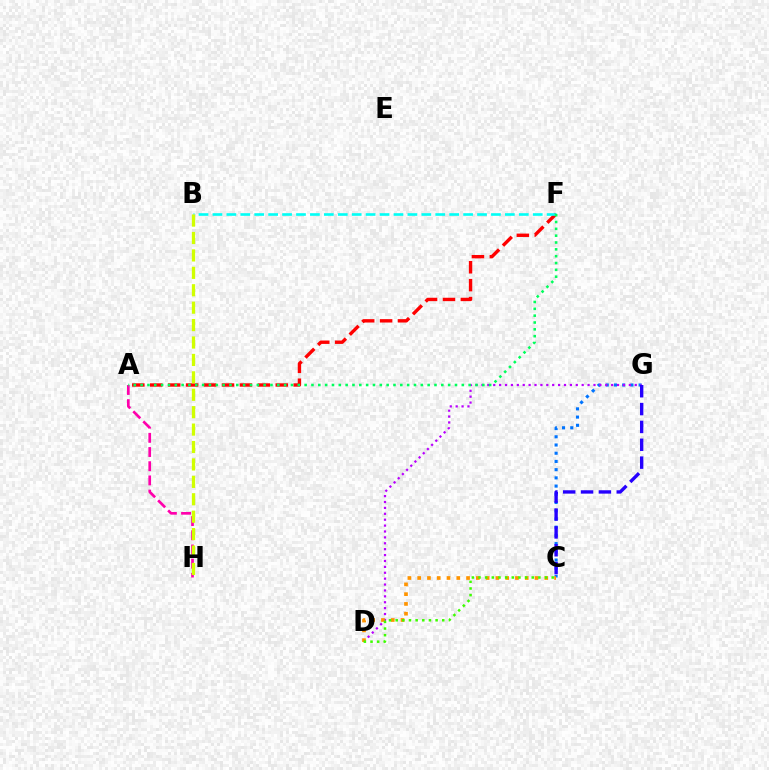{('C', 'G'): [{'color': '#0074ff', 'line_style': 'dotted', 'thickness': 2.23}, {'color': '#2500ff', 'line_style': 'dashed', 'thickness': 2.42}], ('D', 'G'): [{'color': '#b900ff', 'line_style': 'dotted', 'thickness': 1.6}], ('C', 'D'): [{'color': '#ff9400', 'line_style': 'dotted', 'thickness': 2.66}, {'color': '#3dff00', 'line_style': 'dotted', 'thickness': 1.81}], ('A', 'H'): [{'color': '#ff00ac', 'line_style': 'dashed', 'thickness': 1.93}], ('A', 'F'): [{'color': '#ff0000', 'line_style': 'dashed', 'thickness': 2.44}, {'color': '#00ff5c', 'line_style': 'dotted', 'thickness': 1.86}], ('B', 'F'): [{'color': '#00fff6', 'line_style': 'dashed', 'thickness': 1.89}], ('B', 'H'): [{'color': '#d1ff00', 'line_style': 'dashed', 'thickness': 2.37}]}